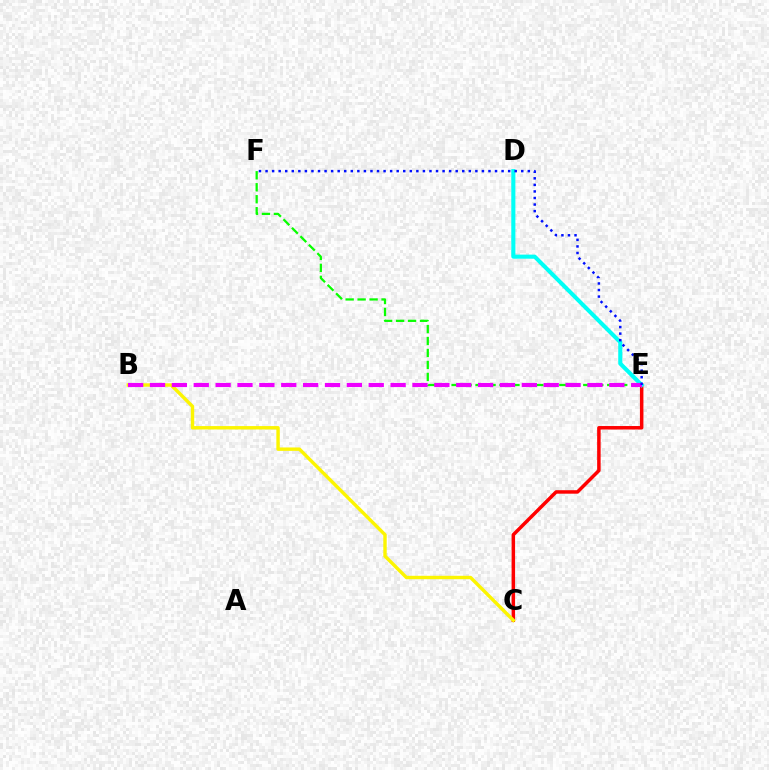{('E', 'F'): [{'color': '#08ff00', 'line_style': 'dashed', 'thickness': 1.63}, {'color': '#0010ff', 'line_style': 'dotted', 'thickness': 1.78}], ('C', 'E'): [{'color': '#ff0000', 'line_style': 'solid', 'thickness': 2.51}], ('D', 'E'): [{'color': '#00fff6', 'line_style': 'solid', 'thickness': 2.94}], ('B', 'C'): [{'color': '#fcf500', 'line_style': 'solid', 'thickness': 2.45}], ('B', 'E'): [{'color': '#ee00ff', 'line_style': 'dashed', 'thickness': 2.97}]}